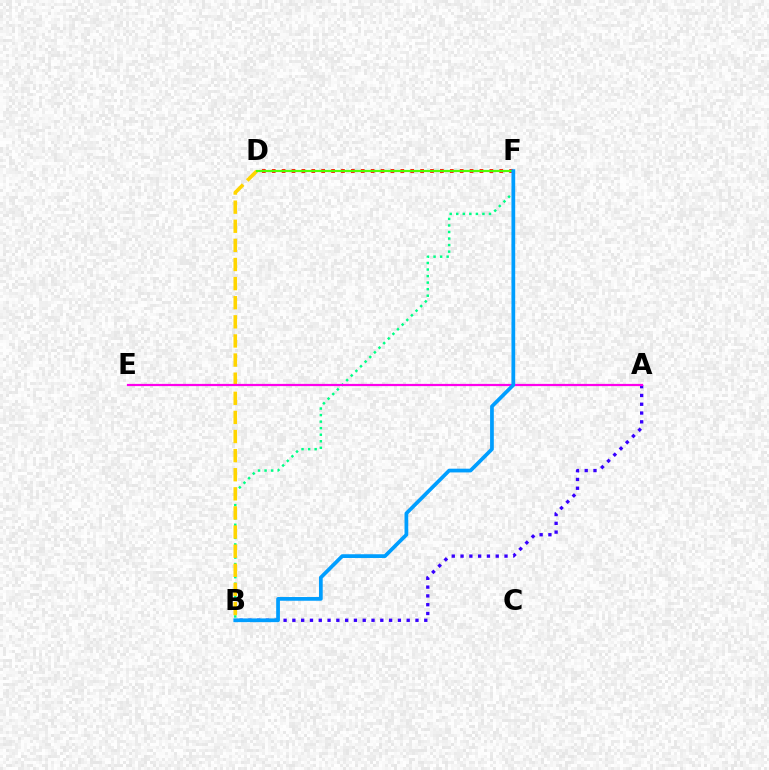{('B', 'F'): [{'color': '#00ff86', 'line_style': 'dotted', 'thickness': 1.78}, {'color': '#009eff', 'line_style': 'solid', 'thickness': 2.69}], ('B', 'D'): [{'color': '#ffd500', 'line_style': 'dashed', 'thickness': 2.6}], ('A', 'B'): [{'color': '#3700ff', 'line_style': 'dotted', 'thickness': 2.39}], ('A', 'E'): [{'color': '#ff00ed', 'line_style': 'solid', 'thickness': 1.6}], ('D', 'F'): [{'color': '#ff0000', 'line_style': 'dotted', 'thickness': 2.69}, {'color': '#4fff00', 'line_style': 'solid', 'thickness': 1.58}]}